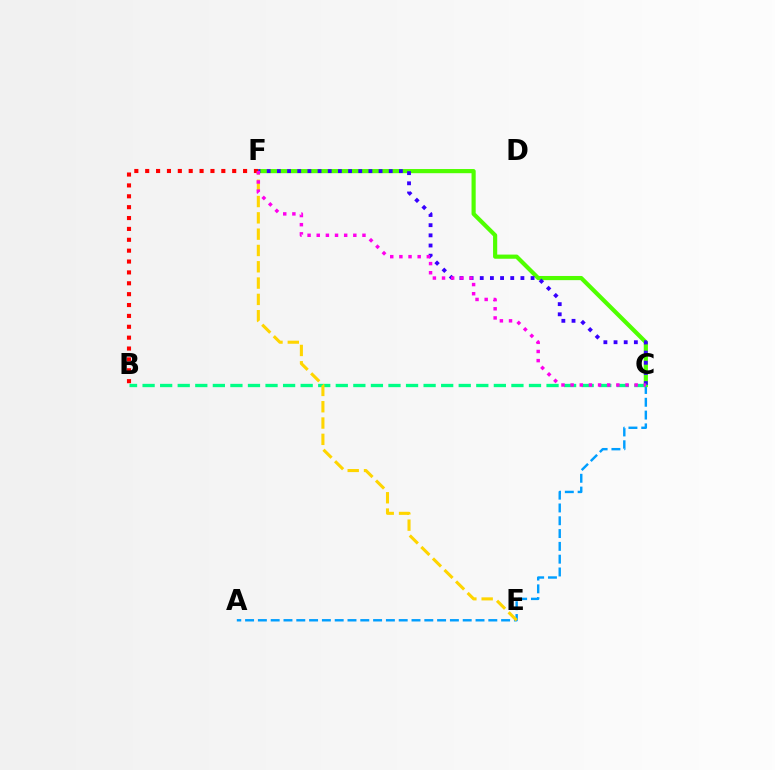{('A', 'C'): [{'color': '#009eff', 'line_style': 'dashed', 'thickness': 1.74}], ('C', 'F'): [{'color': '#4fff00', 'line_style': 'solid', 'thickness': 3.0}, {'color': '#3700ff', 'line_style': 'dotted', 'thickness': 2.76}, {'color': '#ff00ed', 'line_style': 'dotted', 'thickness': 2.49}], ('B', 'F'): [{'color': '#ff0000', 'line_style': 'dotted', 'thickness': 2.95}], ('B', 'C'): [{'color': '#00ff86', 'line_style': 'dashed', 'thickness': 2.39}], ('E', 'F'): [{'color': '#ffd500', 'line_style': 'dashed', 'thickness': 2.22}]}